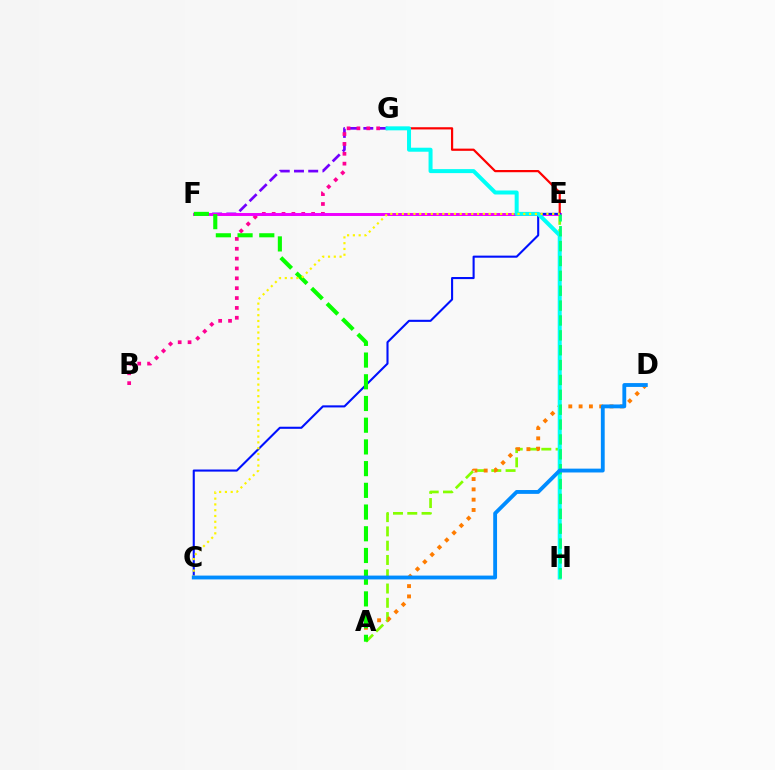{('E', 'G'): [{'color': '#ff0000', 'line_style': 'solid', 'thickness': 1.59}], ('A', 'E'): [{'color': '#84ff00', 'line_style': 'dashed', 'thickness': 1.94}], ('A', 'D'): [{'color': '#ff7c00', 'line_style': 'dotted', 'thickness': 2.8}], ('F', 'G'): [{'color': '#7200ff', 'line_style': 'dashed', 'thickness': 1.93}], ('B', 'G'): [{'color': '#ff0094', 'line_style': 'dotted', 'thickness': 2.68}], ('E', 'F'): [{'color': '#ee00ff', 'line_style': 'solid', 'thickness': 2.13}], ('C', 'E'): [{'color': '#0010ff', 'line_style': 'solid', 'thickness': 1.51}, {'color': '#fcf500', 'line_style': 'dotted', 'thickness': 1.57}], ('A', 'F'): [{'color': '#08ff00', 'line_style': 'dashed', 'thickness': 2.95}], ('G', 'H'): [{'color': '#00fff6', 'line_style': 'solid', 'thickness': 2.88}], ('E', 'H'): [{'color': '#00ff74', 'line_style': 'dashed', 'thickness': 2.02}], ('C', 'D'): [{'color': '#008cff', 'line_style': 'solid', 'thickness': 2.76}]}